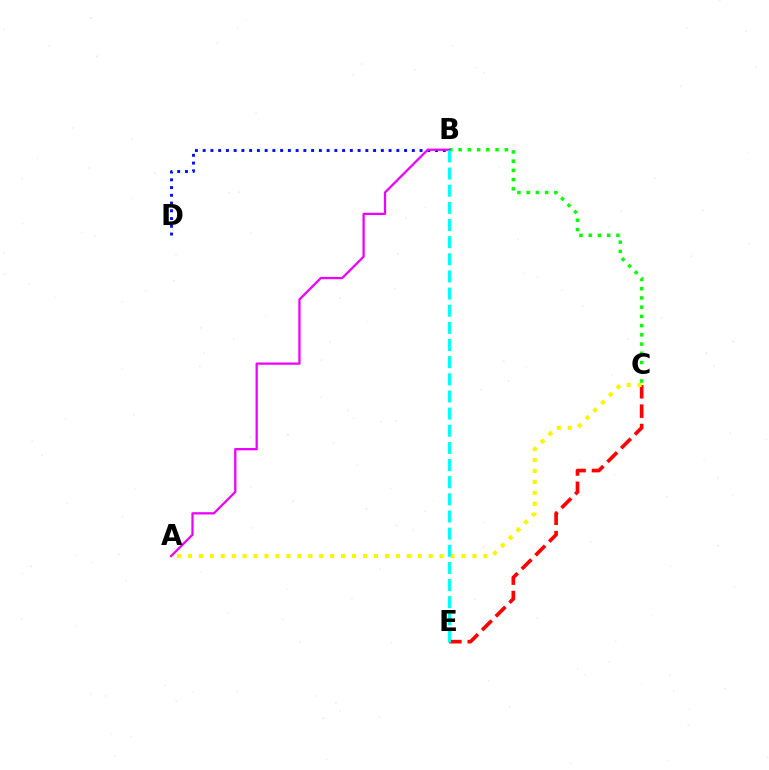{('B', 'C'): [{'color': '#08ff00', 'line_style': 'dotted', 'thickness': 2.51}], ('C', 'E'): [{'color': '#ff0000', 'line_style': 'dashed', 'thickness': 2.63}], ('B', 'D'): [{'color': '#0010ff', 'line_style': 'dotted', 'thickness': 2.1}], ('A', 'C'): [{'color': '#fcf500', 'line_style': 'dotted', 'thickness': 2.97}], ('A', 'B'): [{'color': '#ee00ff', 'line_style': 'solid', 'thickness': 1.64}], ('B', 'E'): [{'color': '#00fff6', 'line_style': 'dashed', 'thickness': 2.33}]}